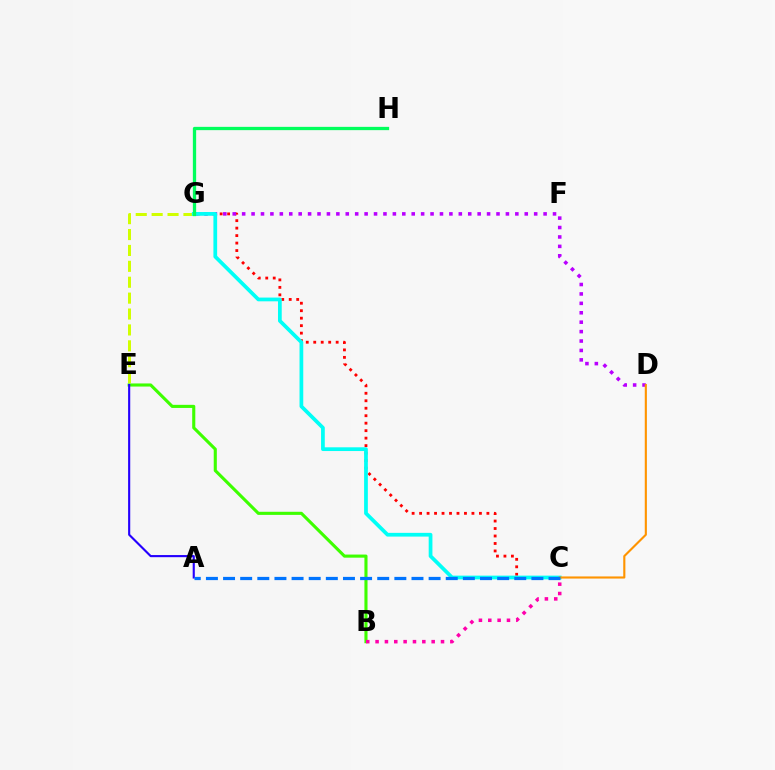{('E', 'G'): [{'color': '#d1ff00', 'line_style': 'dashed', 'thickness': 2.16}], ('C', 'G'): [{'color': '#ff0000', 'line_style': 'dotted', 'thickness': 2.03}, {'color': '#00fff6', 'line_style': 'solid', 'thickness': 2.69}], ('B', 'E'): [{'color': '#3dff00', 'line_style': 'solid', 'thickness': 2.23}], ('D', 'G'): [{'color': '#b900ff', 'line_style': 'dotted', 'thickness': 2.56}], ('C', 'D'): [{'color': '#ff9400', 'line_style': 'solid', 'thickness': 1.53}], ('A', 'E'): [{'color': '#2500ff', 'line_style': 'solid', 'thickness': 1.53}], ('A', 'C'): [{'color': '#0074ff', 'line_style': 'dashed', 'thickness': 2.33}], ('G', 'H'): [{'color': '#00ff5c', 'line_style': 'solid', 'thickness': 2.37}], ('B', 'C'): [{'color': '#ff00ac', 'line_style': 'dotted', 'thickness': 2.54}]}